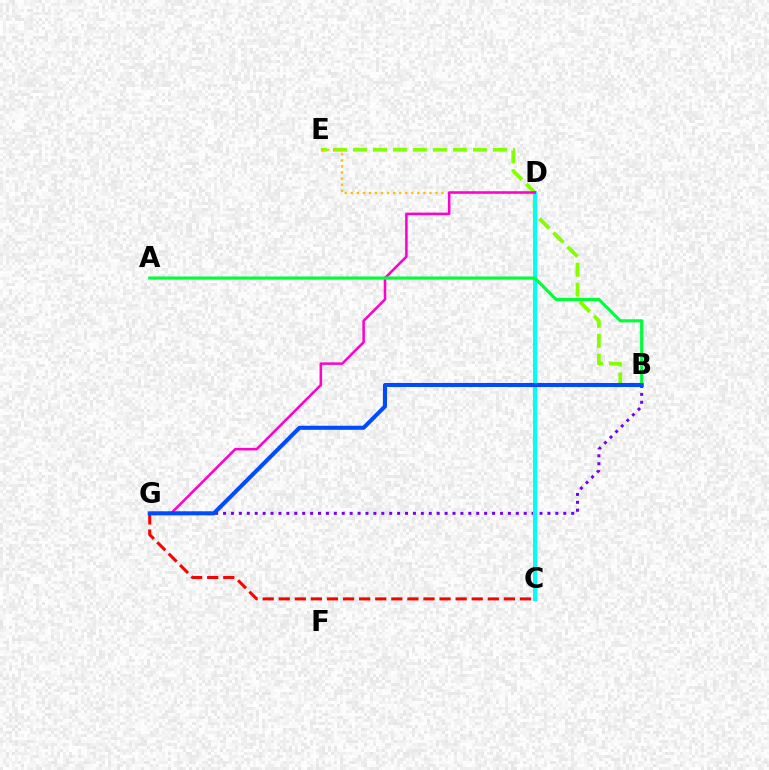{('B', 'G'): [{'color': '#7200ff', 'line_style': 'dotted', 'thickness': 2.15}, {'color': '#004bff', 'line_style': 'solid', 'thickness': 2.93}], ('B', 'E'): [{'color': '#84ff00', 'line_style': 'dashed', 'thickness': 2.72}], ('D', 'E'): [{'color': '#ffbd00', 'line_style': 'dotted', 'thickness': 1.64}], ('C', 'D'): [{'color': '#00fff6', 'line_style': 'solid', 'thickness': 2.88}], ('D', 'G'): [{'color': '#ff00cf', 'line_style': 'solid', 'thickness': 1.82}], ('C', 'G'): [{'color': '#ff0000', 'line_style': 'dashed', 'thickness': 2.18}], ('A', 'B'): [{'color': '#00ff39', 'line_style': 'solid', 'thickness': 2.27}]}